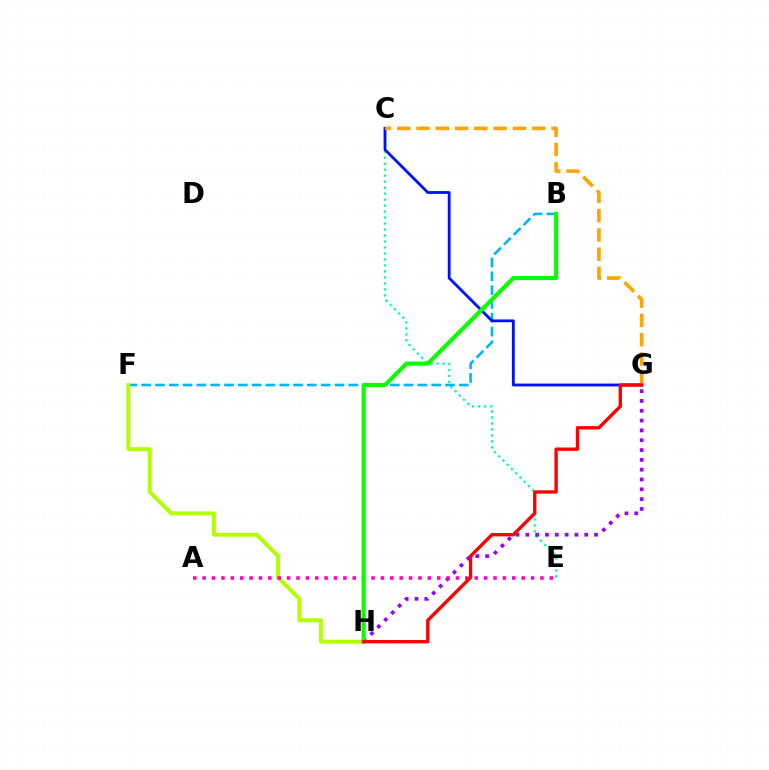{('C', 'E'): [{'color': '#00ff9d', 'line_style': 'dotted', 'thickness': 1.63}], ('B', 'F'): [{'color': '#00b5ff', 'line_style': 'dashed', 'thickness': 1.88}], ('C', 'G'): [{'color': '#0010ff', 'line_style': 'solid', 'thickness': 2.03}, {'color': '#ffa500', 'line_style': 'dashed', 'thickness': 2.62}], ('F', 'H'): [{'color': '#b3ff00', 'line_style': 'solid', 'thickness': 2.84}], ('G', 'H'): [{'color': '#9b00ff', 'line_style': 'dotted', 'thickness': 2.67}, {'color': '#ff0000', 'line_style': 'solid', 'thickness': 2.41}], ('A', 'E'): [{'color': '#ff00bd', 'line_style': 'dotted', 'thickness': 2.55}], ('B', 'H'): [{'color': '#08ff00', 'line_style': 'solid', 'thickness': 2.96}]}